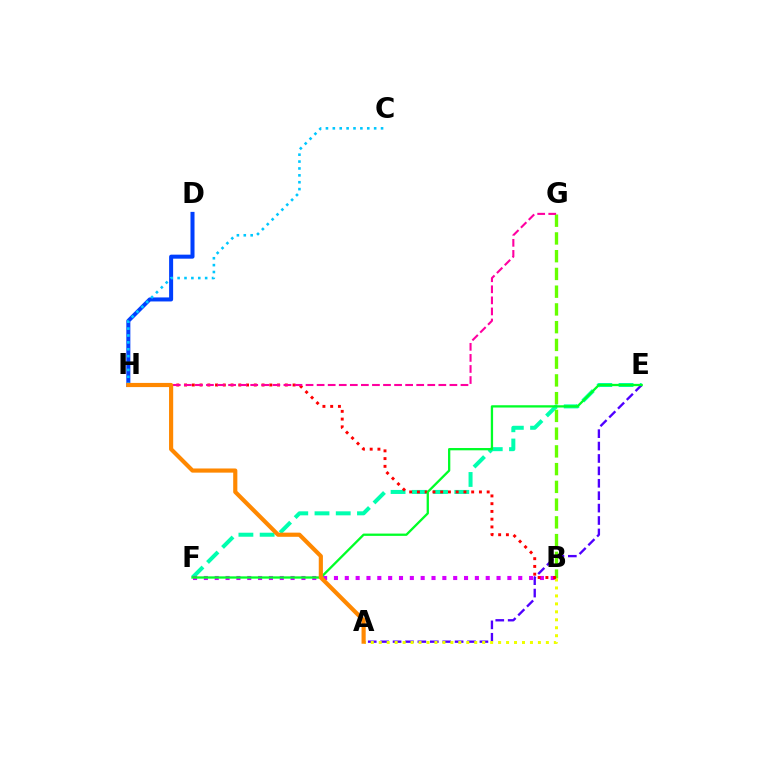{('E', 'F'): [{'color': '#00ffaf', 'line_style': 'dashed', 'thickness': 2.89}, {'color': '#00ff27', 'line_style': 'solid', 'thickness': 1.65}], ('A', 'E'): [{'color': '#4f00ff', 'line_style': 'dashed', 'thickness': 1.69}], ('B', 'F'): [{'color': '#d600ff', 'line_style': 'dotted', 'thickness': 2.95}], ('B', 'G'): [{'color': '#66ff00', 'line_style': 'dashed', 'thickness': 2.41}], ('D', 'H'): [{'color': '#003fff', 'line_style': 'solid', 'thickness': 2.89}], ('C', 'H'): [{'color': '#00c7ff', 'line_style': 'dotted', 'thickness': 1.87}], ('A', 'B'): [{'color': '#eeff00', 'line_style': 'dotted', 'thickness': 2.16}], ('B', 'H'): [{'color': '#ff0000', 'line_style': 'dotted', 'thickness': 2.11}], ('G', 'H'): [{'color': '#ff00a0', 'line_style': 'dashed', 'thickness': 1.5}], ('A', 'H'): [{'color': '#ff8800', 'line_style': 'solid', 'thickness': 2.99}]}